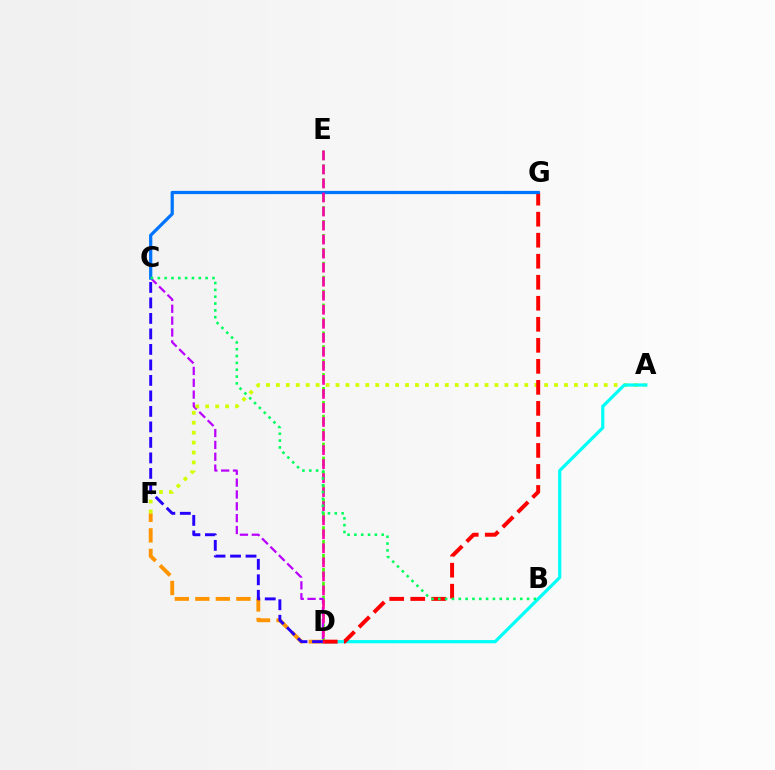{('D', 'E'): [{'color': '#3dff00', 'line_style': 'dashed', 'thickness': 1.89}, {'color': '#ff00ac', 'line_style': 'dashed', 'thickness': 1.91}], ('D', 'F'): [{'color': '#ff9400', 'line_style': 'dashed', 'thickness': 2.79}], ('C', 'D'): [{'color': '#b900ff', 'line_style': 'dashed', 'thickness': 1.61}, {'color': '#2500ff', 'line_style': 'dashed', 'thickness': 2.11}], ('A', 'F'): [{'color': '#d1ff00', 'line_style': 'dotted', 'thickness': 2.7}], ('A', 'D'): [{'color': '#00fff6', 'line_style': 'solid', 'thickness': 2.3}], ('D', 'G'): [{'color': '#ff0000', 'line_style': 'dashed', 'thickness': 2.86}], ('C', 'G'): [{'color': '#0074ff', 'line_style': 'solid', 'thickness': 2.33}], ('B', 'C'): [{'color': '#00ff5c', 'line_style': 'dotted', 'thickness': 1.86}]}